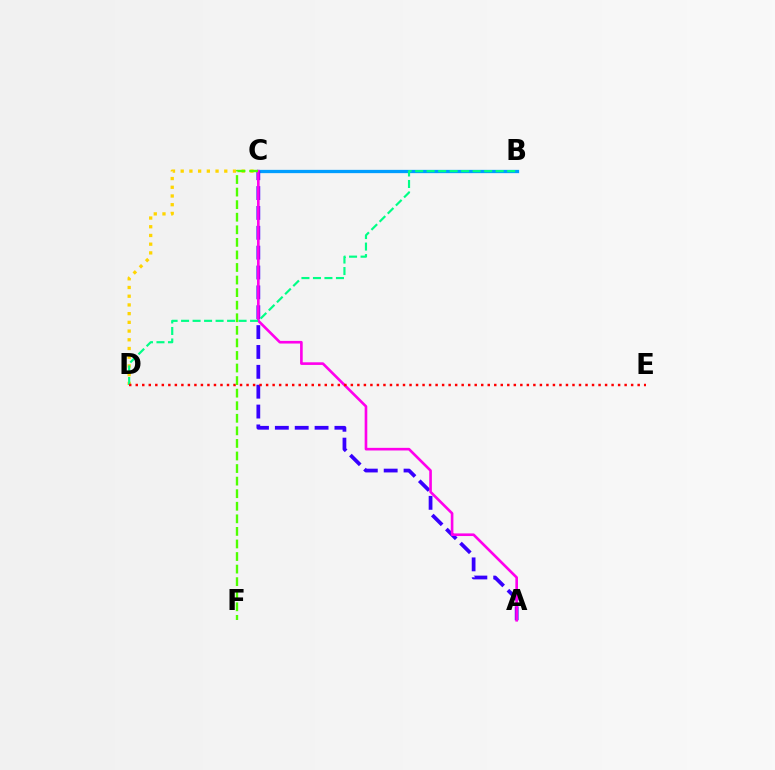{('C', 'D'): [{'color': '#ffd500', 'line_style': 'dotted', 'thickness': 2.37}], ('B', 'C'): [{'color': '#009eff', 'line_style': 'solid', 'thickness': 2.36}], ('A', 'C'): [{'color': '#3700ff', 'line_style': 'dashed', 'thickness': 2.7}, {'color': '#ff00ed', 'line_style': 'solid', 'thickness': 1.9}], ('B', 'D'): [{'color': '#00ff86', 'line_style': 'dashed', 'thickness': 1.56}], ('D', 'E'): [{'color': '#ff0000', 'line_style': 'dotted', 'thickness': 1.77}], ('C', 'F'): [{'color': '#4fff00', 'line_style': 'dashed', 'thickness': 1.71}]}